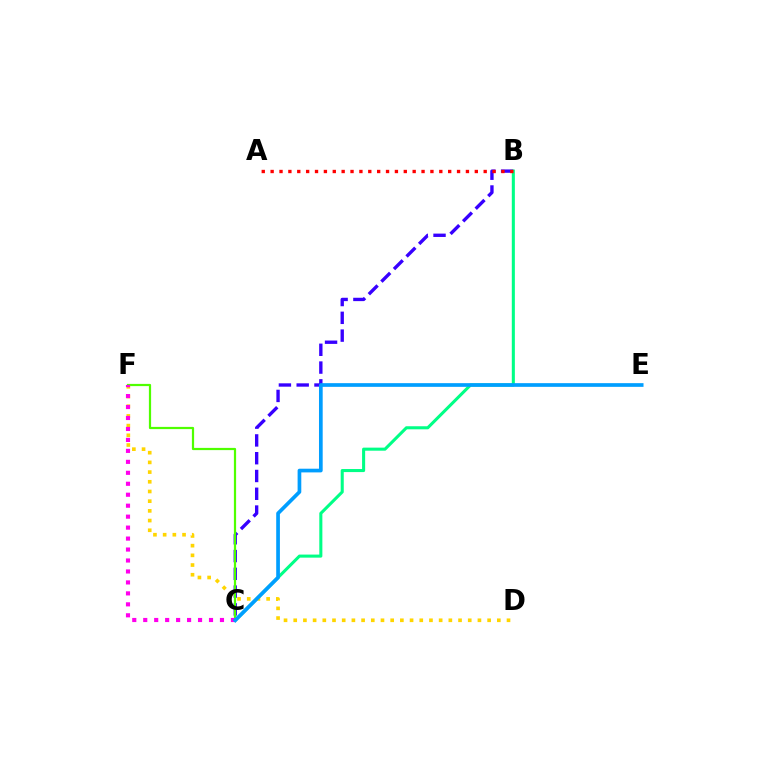{('B', 'C'): [{'color': '#3700ff', 'line_style': 'dashed', 'thickness': 2.42}, {'color': '#00ff86', 'line_style': 'solid', 'thickness': 2.21}], ('A', 'B'): [{'color': '#ff0000', 'line_style': 'dotted', 'thickness': 2.41}], ('C', 'F'): [{'color': '#4fff00', 'line_style': 'solid', 'thickness': 1.6}, {'color': '#ff00ed', 'line_style': 'dotted', 'thickness': 2.98}], ('D', 'F'): [{'color': '#ffd500', 'line_style': 'dotted', 'thickness': 2.63}], ('C', 'E'): [{'color': '#009eff', 'line_style': 'solid', 'thickness': 2.66}]}